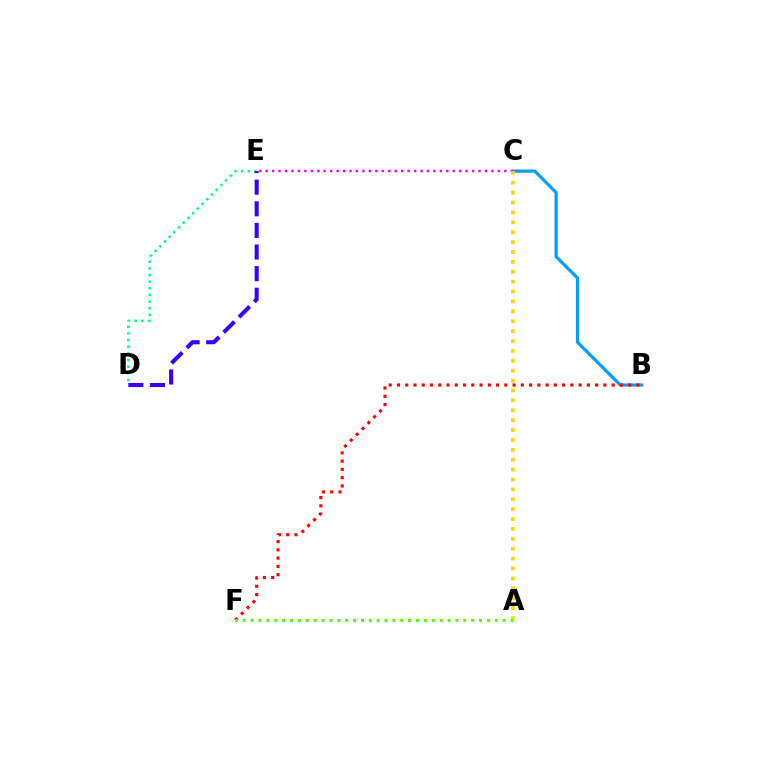{('B', 'C'): [{'color': '#009eff', 'line_style': 'solid', 'thickness': 2.29}], ('B', 'F'): [{'color': '#ff0000', 'line_style': 'dotted', 'thickness': 2.24}], ('A', 'F'): [{'color': '#4fff00', 'line_style': 'dotted', 'thickness': 2.14}], ('D', 'E'): [{'color': '#00ff86', 'line_style': 'dotted', 'thickness': 1.81}, {'color': '#3700ff', 'line_style': 'dashed', 'thickness': 2.94}], ('C', 'E'): [{'color': '#ff00ed', 'line_style': 'dotted', 'thickness': 1.75}], ('A', 'C'): [{'color': '#ffd500', 'line_style': 'dotted', 'thickness': 2.69}]}